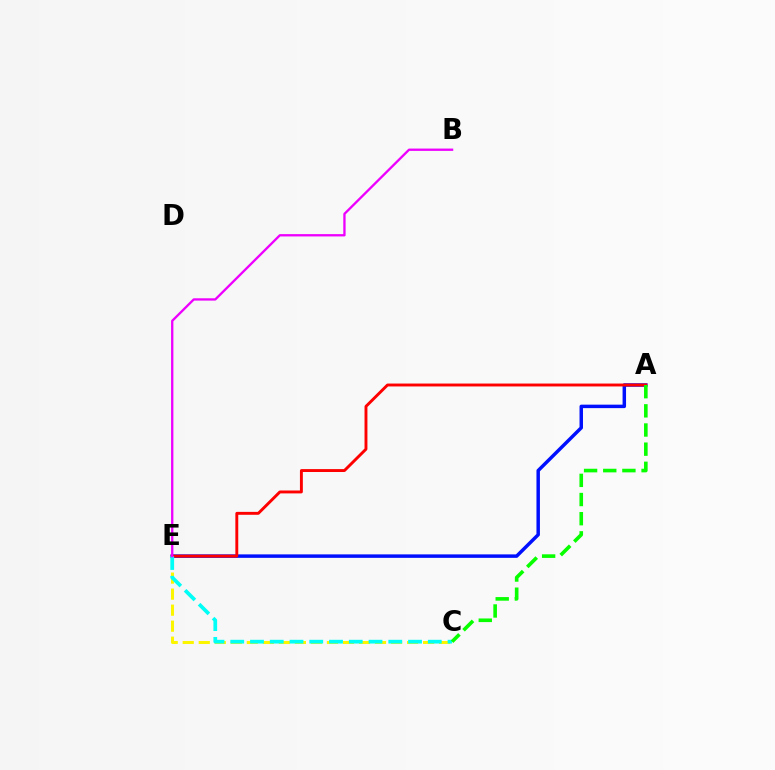{('C', 'E'): [{'color': '#fcf500', 'line_style': 'dashed', 'thickness': 2.18}, {'color': '#00fff6', 'line_style': 'dashed', 'thickness': 2.68}], ('A', 'E'): [{'color': '#0010ff', 'line_style': 'solid', 'thickness': 2.5}, {'color': '#ff0000', 'line_style': 'solid', 'thickness': 2.09}], ('A', 'C'): [{'color': '#08ff00', 'line_style': 'dashed', 'thickness': 2.6}], ('B', 'E'): [{'color': '#ee00ff', 'line_style': 'solid', 'thickness': 1.67}]}